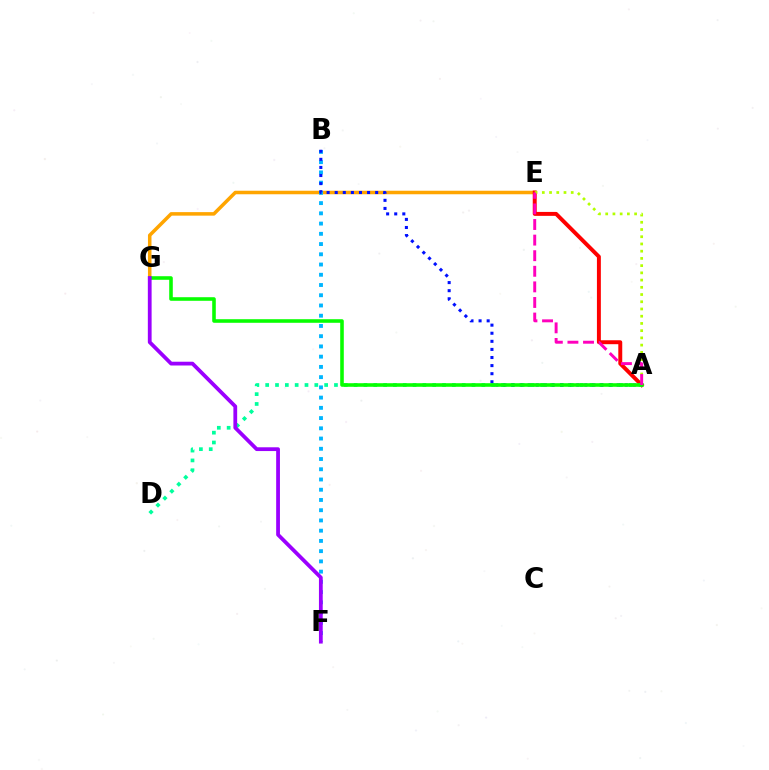{('E', 'G'): [{'color': '#ffa500', 'line_style': 'solid', 'thickness': 2.54}], ('A', 'E'): [{'color': '#ff0000', 'line_style': 'solid', 'thickness': 2.83}, {'color': '#b3ff00', 'line_style': 'dotted', 'thickness': 1.96}, {'color': '#ff00bd', 'line_style': 'dashed', 'thickness': 2.12}], ('B', 'F'): [{'color': '#00b5ff', 'line_style': 'dotted', 'thickness': 2.78}], ('A', 'D'): [{'color': '#00ff9d', 'line_style': 'dotted', 'thickness': 2.67}], ('A', 'B'): [{'color': '#0010ff', 'line_style': 'dotted', 'thickness': 2.2}], ('A', 'G'): [{'color': '#08ff00', 'line_style': 'solid', 'thickness': 2.57}], ('F', 'G'): [{'color': '#9b00ff', 'line_style': 'solid', 'thickness': 2.72}]}